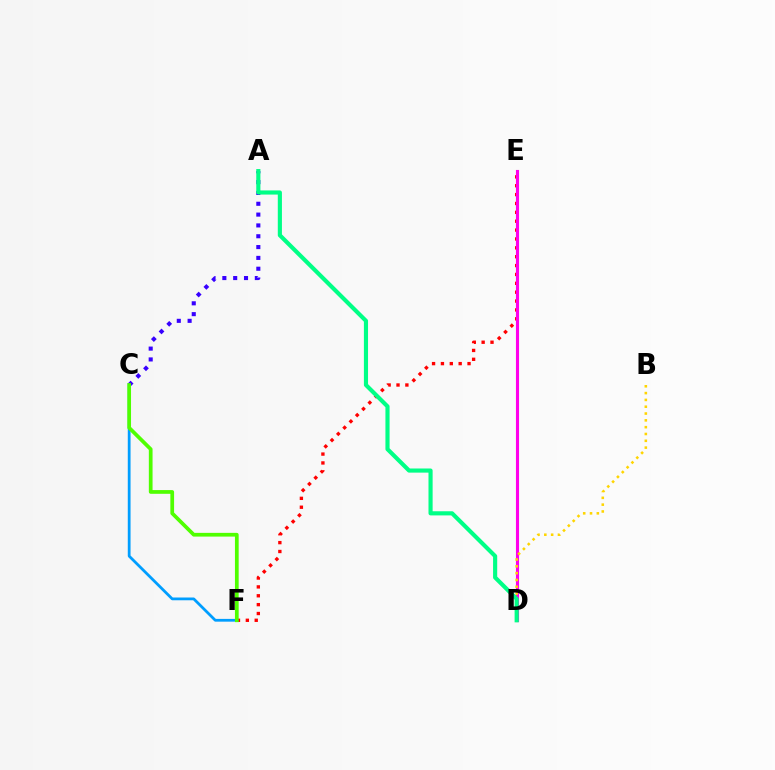{('E', 'F'): [{'color': '#ff0000', 'line_style': 'dotted', 'thickness': 2.41}], ('D', 'E'): [{'color': '#ff00ed', 'line_style': 'solid', 'thickness': 2.24}], ('B', 'D'): [{'color': '#ffd500', 'line_style': 'dotted', 'thickness': 1.85}], ('A', 'C'): [{'color': '#3700ff', 'line_style': 'dotted', 'thickness': 2.94}], ('A', 'D'): [{'color': '#00ff86', 'line_style': 'solid', 'thickness': 2.98}], ('C', 'F'): [{'color': '#009eff', 'line_style': 'solid', 'thickness': 1.99}, {'color': '#4fff00', 'line_style': 'solid', 'thickness': 2.68}]}